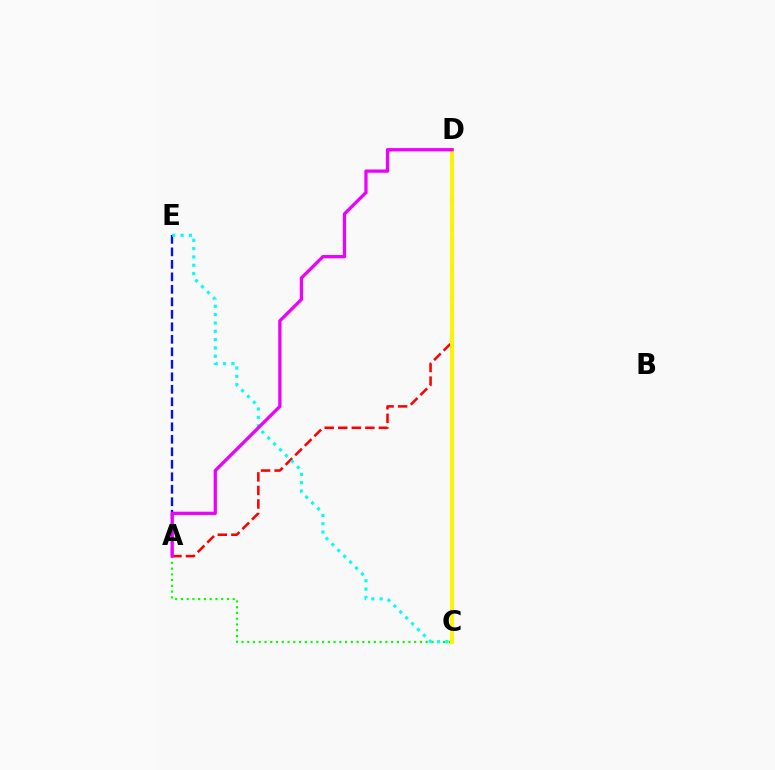{('A', 'D'): [{'color': '#ff0000', 'line_style': 'dashed', 'thickness': 1.84}, {'color': '#ee00ff', 'line_style': 'solid', 'thickness': 2.35}], ('A', 'C'): [{'color': '#08ff00', 'line_style': 'dotted', 'thickness': 1.56}], ('C', 'D'): [{'color': '#fcf500', 'line_style': 'solid', 'thickness': 2.8}], ('A', 'E'): [{'color': '#0010ff', 'line_style': 'dashed', 'thickness': 1.7}], ('C', 'E'): [{'color': '#00fff6', 'line_style': 'dotted', 'thickness': 2.26}]}